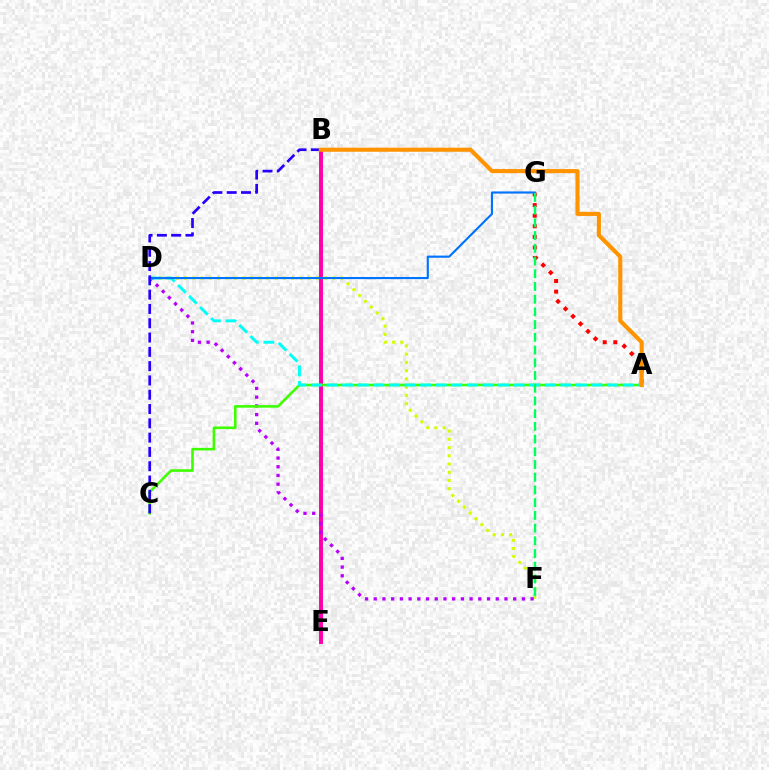{('A', 'G'): [{'color': '#ff0000', 'line_style': 'dotted', 'thickness': 2.88}], ('B', 'E'): [{'color': '#ff00ac', 'line_style': 'solid', 'thickness': 2.83}], ('D', 'F'): [{'color': '#d1ff00', 'line_style': 'dotted', 'thickness': 2.24}, {'color': '#b900ff', 'line_style': 'dotted', 'thickness': 2.37}], ('A', 'C'): [{'color': '#3dff00', 'line_style': 'solid', 'thickness': 1.86}], ('A', 'D'): [{'color': '#00fff6', 'line_style': 'dashed', 'thickness': 2.12}], ('D', 'G'): [{'color': '#0074ff', 'line_style': 'solid', 'thickness': 1.55}], ('B', 'C'): [{'color': '#2500ff', 'line_style': 'dashed', 'thickness': 1.94}], ('A', 'B'): [{'color': '#ff9400', 'line_style': 'solid', 'thickness': 2.95}], ('F', 'G'): [{'color': '#00ff5c', 'line_style': 'dashed', 'thickness': 1.73}]}